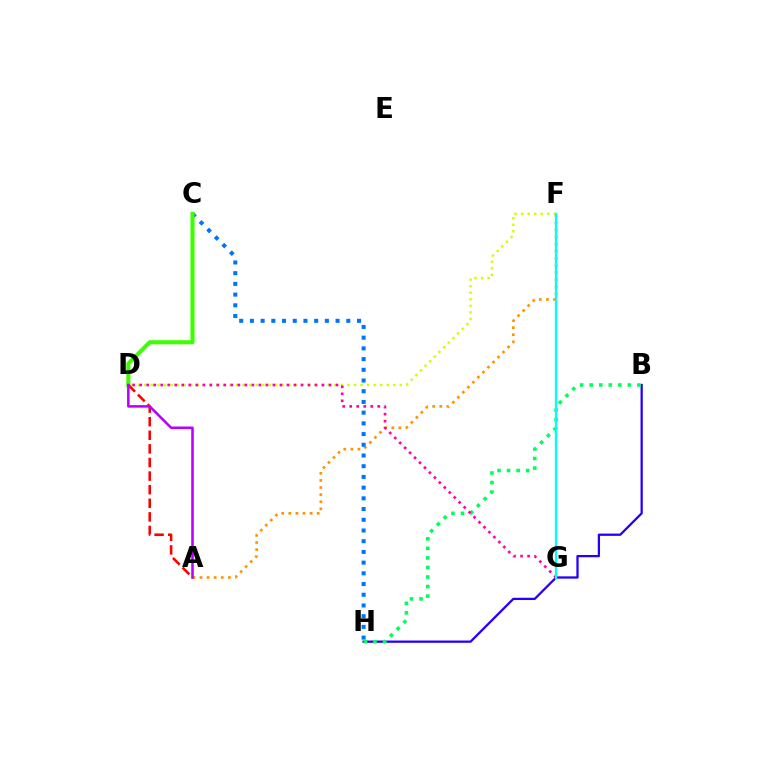{('D', 'F'): [{'color': '#d1ff00', 'line_style': 'dotted', 'thickness': 1.78}], ('B', 'H'): [{'color': '#2500ff', 'line_style': 'solid', 'thickness': 1.64}, {'color': '#00ff5c', 'line_style': 'dotted', 'thickness': 2.59}], ('A', 'F'): [{'color': '#ff9400', 'line_style': 'dotted', 'thickness': 1.93}], ('C', 'H'): [{'color': '#0074ff', 'line_style': 'dotted', 'thickness': 2.91}], ('C', 'D'): [{'color': '#3dff00', 'line_style': 'solid', 'thickness': 2.95}], ('A', 'D'): [{'color': '#ff0000', 'line_style': 'dashed', 'thickness': 1.85}, {'color': '#b900ff', 'line_style': 'solid', 'thickness': 1.83}], ('D', 'G'): [{'color': '#ff00ac', 'line_style': 'dotted', 'thickness': 1.91}], ('F', 'G'): [{'color': '#00fff6', 'line_style': 'solid', 'thickness': 1.66}]}